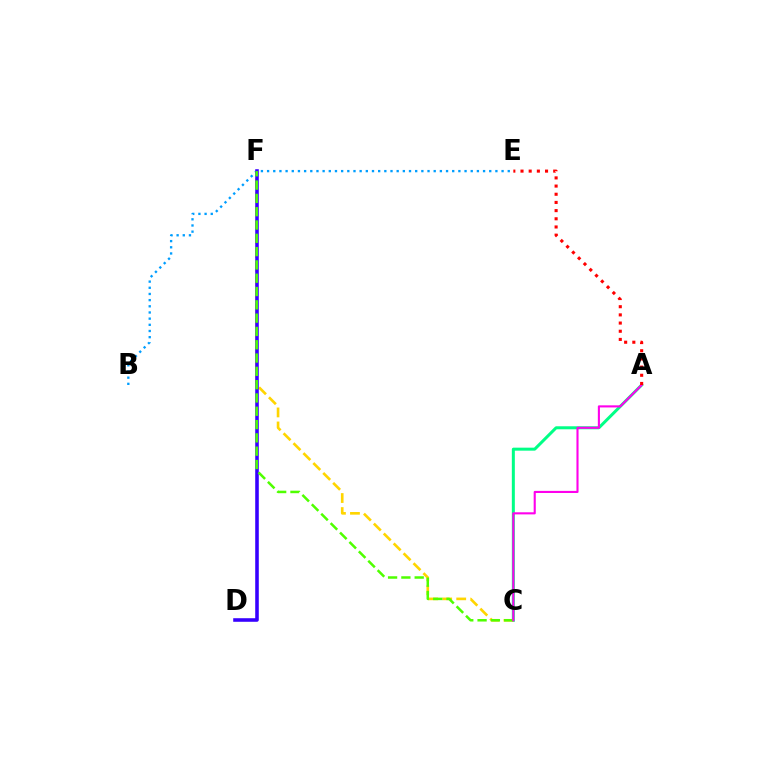{('A', 'C'): [{'color': '#00ff86', 'line_style': 'solid', 'thickness': 2.16}, {'color': '#ff00ed', 'line_style': 'solid', 'thickness': 1.52}], ('C', 'F'): [{'color': '#ffd500', 'line_style': 'dashed', 'thickness': 1.9}, {'color': '#4fff00', 'line_style': 'dashed', 'thickness': 1.81}], ('B', 'E'): [{'color': '#009eff', 'line_style': 'dotted', 'thickness': 1.68}], ('D', 'F'): [{'color': '#3700ff', 'line_style': 'solid', 'thickness': 2.57}], ('A', 'E'): [{'color': '#ff0000', 'line_style': 'dotted', 'thickness': 2.22}]}